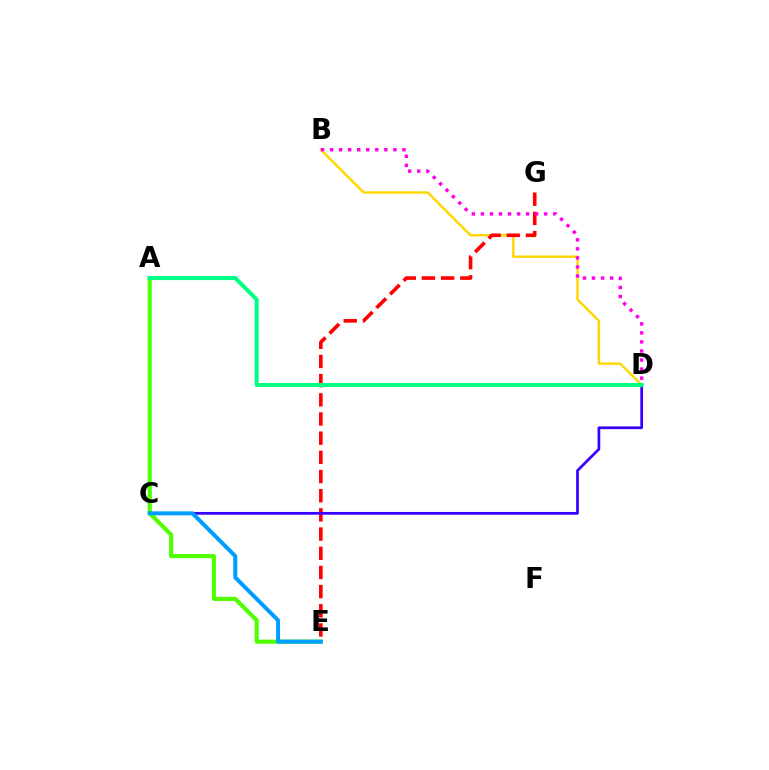{('A', 'E'): [{'color': '#4fff00', 'line_style': 'solid', 'thickness': 2.98}], ('B', 'D'): [{'color': '#ffd500', 'line_style': 'solid', 'thickness': 1.74}, {'color': '#ff00ed', 'line_style': 'dotted', 'thickness': 2.46}], ('E', 'G'): [{'color': '#ff0000', 'line_style': 'dashed', 'thickness': 2.61}], ('C', 'D'): [{'color': '#3700ff', 'line_style': 'solid', 'thickness': 1.96}], ('C', 'E'): [{'color': '#009eff', 'line_style': 'solid', 'thickness': 2.89}], ('A', 'D'): [{'color': '#00ff86', 'line_style': 'solid', 'thickness': 2.91}]}